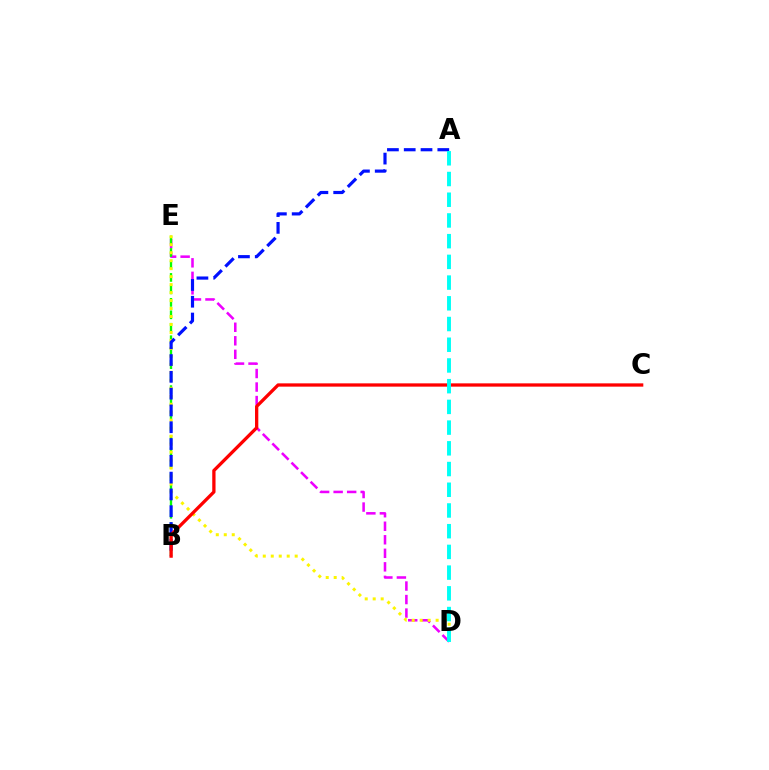{('D', 'E'): [{'color': '#ee00ff', 'line_style': 'dashed', 'thickness': 1.84}, {'color': '#fcf500', 'line_style': 'dotted', 'thickness': 2.17}], ('B', 'E'): [{'color': '#08ff00', 'line_style': 'dashed', 'thickness': 1.69}], ('A', 'B'): [{'color': '#0010ff', 'line_style': 'dashed', 'thickness': 2.28}], ('B', 'C'): [{'color': '#ff0000', 'line_style': 'solid', 'thickness': 2.37}], ('A', 'D'): [{'color': '#00fff6', 'line_style': 'dashed', 'thickness': 2.81}]}